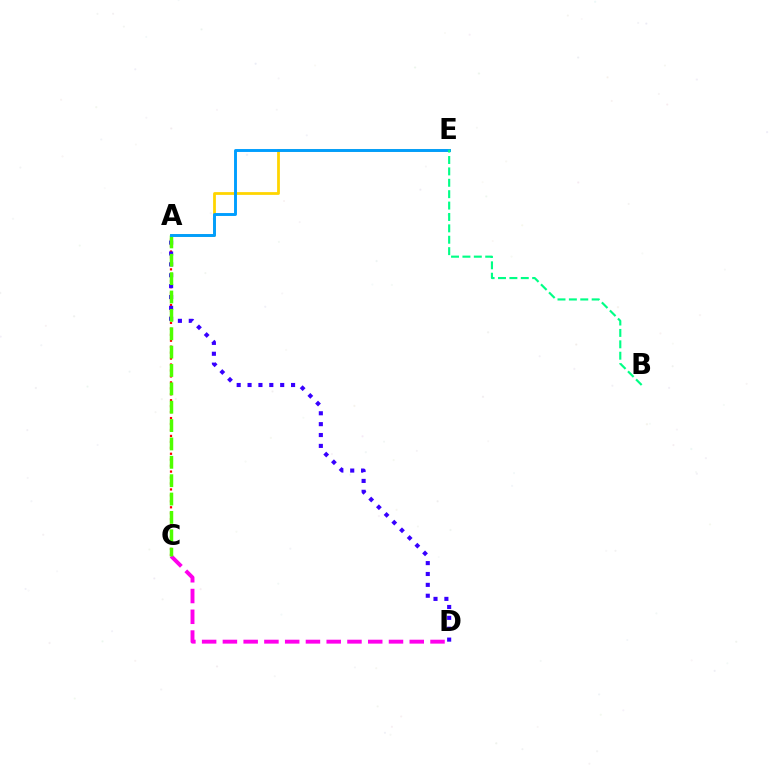{('A', 'C'): [{'color': '#ff0000', 'line_style': 'dotted', 'thickness': 1.62}, {'color': '#4fff00', 'line_style': 'dashed', 'thickness': 2.5}], ('C', 'D'): [{'color': '#ff00ed', 'line_style': 'dashed', 'thickness': 2.82}], ('A', 'D'): [{'color': '#3700ff', 'line_style': 'dotted', 'thickness': 2.96}], ('A', 'E'): [{'color': '#ffd500', 'line_style': 'solid', 'thickness': 2.0}, {'color': '#009eff', 'line_style': 'solid', 'thickness': 2.1}], ('B', 'E'): [{'color': '#00ff86', 'line_style': 'dashed', 'thickness': 1.55}]}